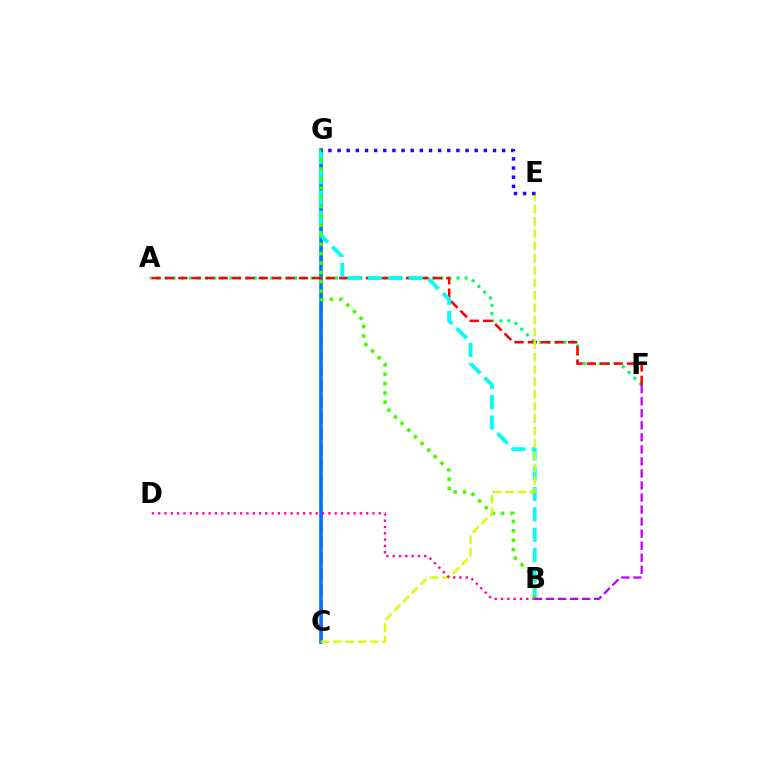{('C', 'G'): [{'color': '#ff9400', 'line_style': 'dashed', 'thickness': 2.13}, {'color': '#0074ff', 'line_style': 'solid', 'thickness': 2.6}], ('A', 'F'): [{'color': '#00ff5c', 'line_style': 'dotted', 'thickness': 2.2}, {'color': '#ff0000', 'line_style': 'dashed', 'thickness': 1.82}], ('B', 'G'): [{'color': '#00fff6', 'line_style': 'dashed', 'thickness': 2.76}, {'color': '#3dff00', 'line_style': 'dotted', 'thickness': 2.55}], ('C', 'E'): [{'color': '#d1ff00', 'line_style': 'dashed', 'thickness': 1.68}], ('E', 'G'): [{'color': '#2500ff', 'line_style': 'dotted', 'thickness': 2.48}], ('B', 'D'): [{'color': '#ff00ac', 'line_style': 'dotted', 'thickness': 1.71}], ('B', 'F'): [{'color': '#b900ff', 'line_style': 'dashed', 'thickness': 1.63}]}